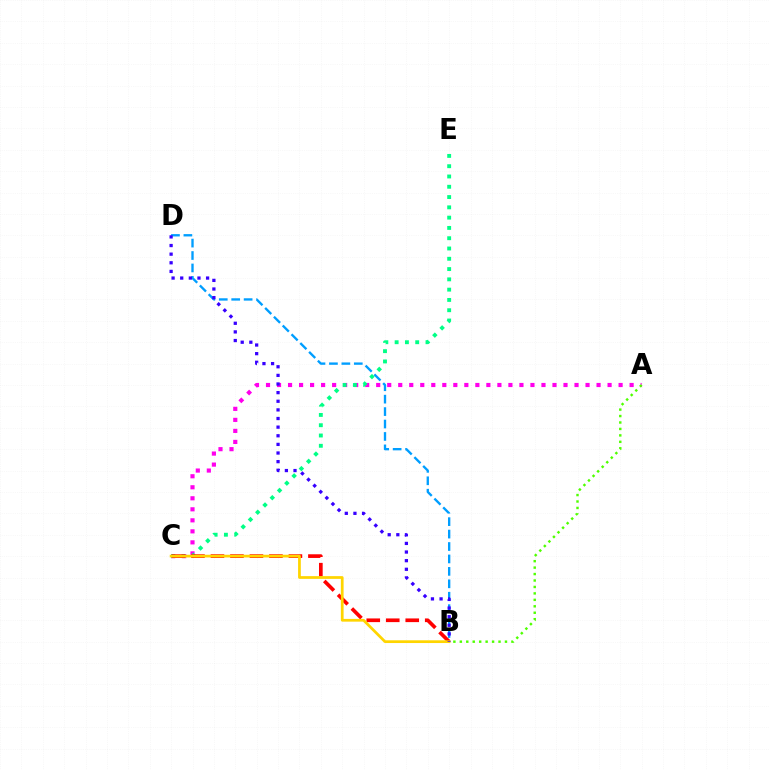{('A', 'C'): [{'color': '#ff00ed', 'line_style': 'dotted', 'thickness': 2.99}], ('A', 'B'): [{'color': '#4fff00', 'line_style': 'dotted', 'thickness': 1.75}], ('B', 'D'): [{'color': '#009eff', 'line_style': 'dashed', 'thickness': 1.69}, {'color': '#3700ff', 'line_style': 'dotted', 'thickness': 2.34}], ('C', 'E'): [{'color': '#00ff86', 'line_style': 'dotted', 'thickness': 2.79}], ('B', 'C'): [{'color': '#ff0000', 'line_style': 'dashed', 'thickness': 2.65}, {'color': '#ffd500', 'line_style': 'solid', 'thickness': 1.97}]}